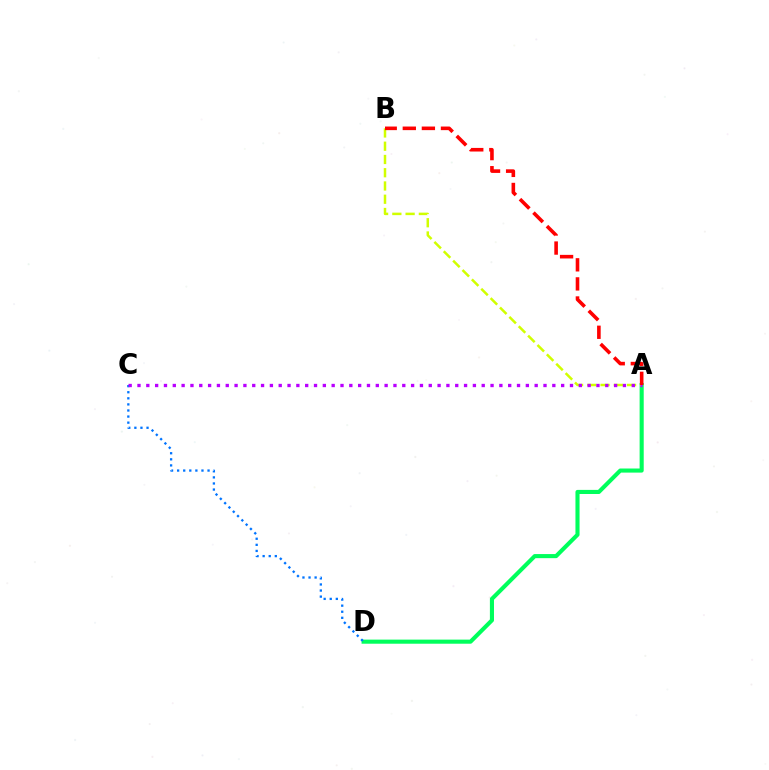{('A', 'D'): [{'color': '#00ff5c', 'line_style': 'solid', 'thickness': 2.95}], ('A', 'B'): [{'color': '#d1ff00', 'line_style': 'dashed', 'thickness': 1.8}, {'color': '#ff0000', 'line_style': 'dashed', 'thickness': 2.59}], ('C', 'D'): [{'color': '#0074ff', 'line_style': 'dotted', 'thickness': 1.65}], ('A', 'C'): [{'color': '#b900ff', 'line_style': 'dotted', 'thickness': 2.4}]}